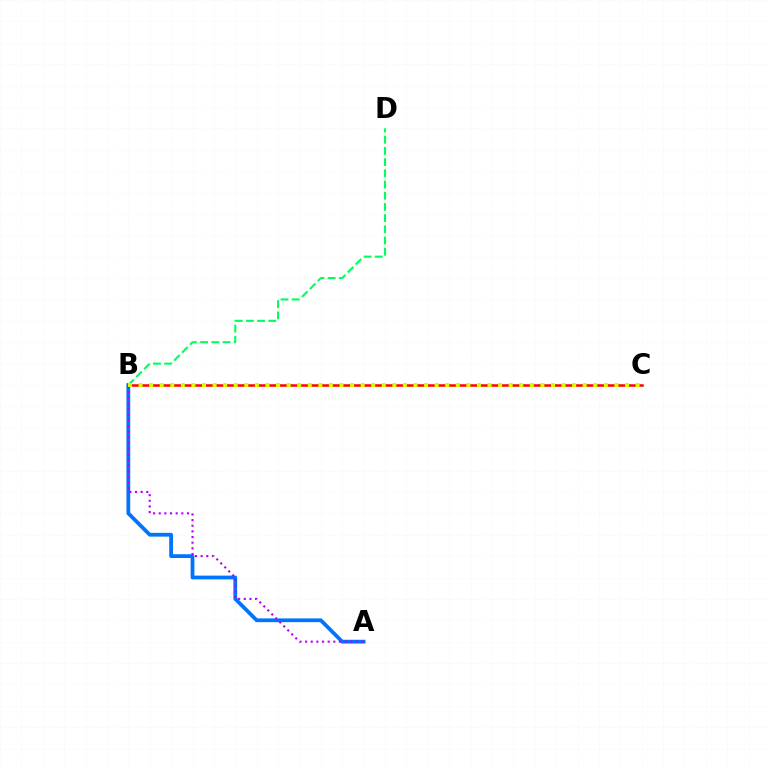{('A', 'B'): [{'color': '#0074ff', 'line_style': 'solid', 'thickness': 2.71}, {'color': '#b900ff', 'line_style': 'dotted', 'thickness': 1.53}], ('B', 'C'): [{'color': '#ff0000', 'line_style': 'solid', 'thickness': 1.81}, {'color': '#d1ff00', 'line_style': 'dotted', 'thickness': 2.87}], ('B', 'D'): [{'color': '#00ff5c', 'line_style': 'dashed', 'thickness': 1.52}]}